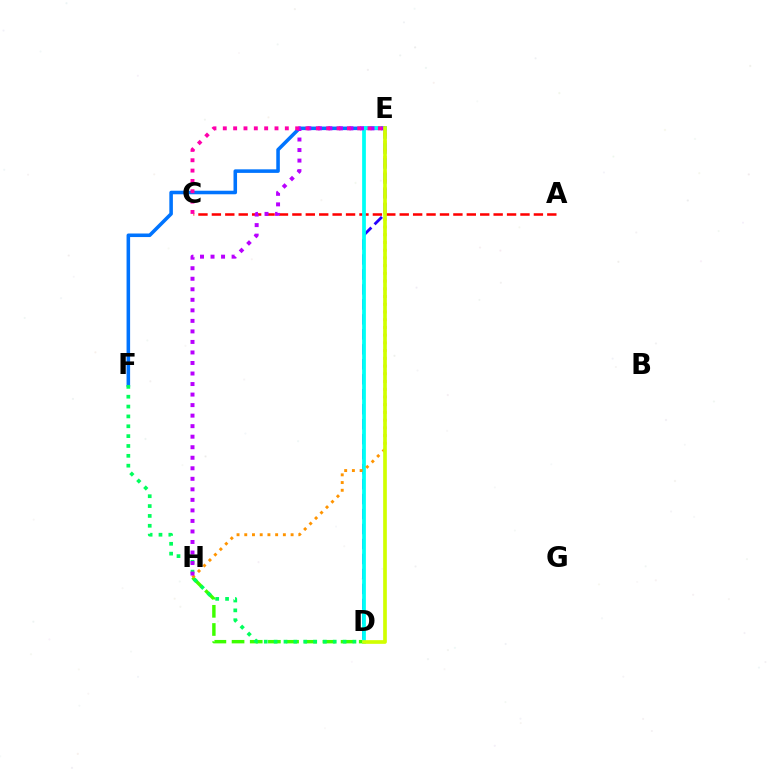{('E', 'F'): [{'color': '#0074ff', 'line_style': 'solid', 'thickness': 2.56}], ('D', 'H'): [{'color': '#3dff00', 'line_style': 'dashed', 'thickness': 2.47}], ('A', 'C'): [{'color': '#ff0000', 'line_style': 'dashed', 'thickness': 1.82}], ('D', 'E'): [{'color': '#2500ff', 'line_style': 'dashed', 'thickness': 2.03}, {'color': '#00fff6', 'line_style': 'solid', 'thickness': 2.7}, {'color': '#d1ff00', 'line_style': 'solid', 'thickness': 2.65}], ('D', 'F'): [{'color': '#00ff5c', 'line_style': 'dotted', 'thickness': 2.68}], ('E', 'H'): [{'color': '#ff9400', 'line_style': 'dotted', 'thickness': 2.1}, {'color': '#b900ff', 'line_style': 'dotted', 'thickness': 2.86}], ('C', 'E'): [{'color': '#ff00ac', 'line_style': 'dotted', 'thickness': 2.81}]}